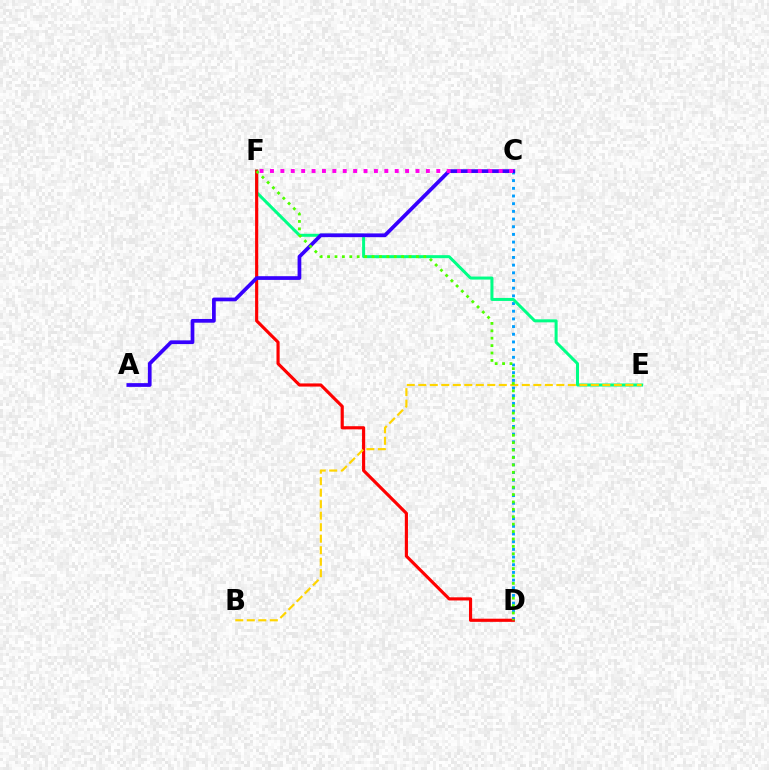{('C', 'D'): [{'color': '#009eff', 'line_style': 'dotted', 'thickness': 2.09}], ('E', 'F'): [{'color': '#00ff86', 'line_style': 'solid', 'thickness': 2.17}], ('D', 'F'): [{'color': '#ff0000', 'line_style': 'solid', 'thickness': 2.26}, {'color': '#4fff00', 'line_style': 'dotted', 'thickness': 2.01}], ('B', 'E'): [{'color': '#ffd500', 'line_style': 'dashed', 'thickness': 1.56}], ('A', 'C'): [{'color': '#3700ff', 'line_style': 'solid', 'thickness': 2.68}], ('C', 'F'): [{'color': '#ff00ed', 'line_style': 'dotted', 'thickness': 2.82}]}